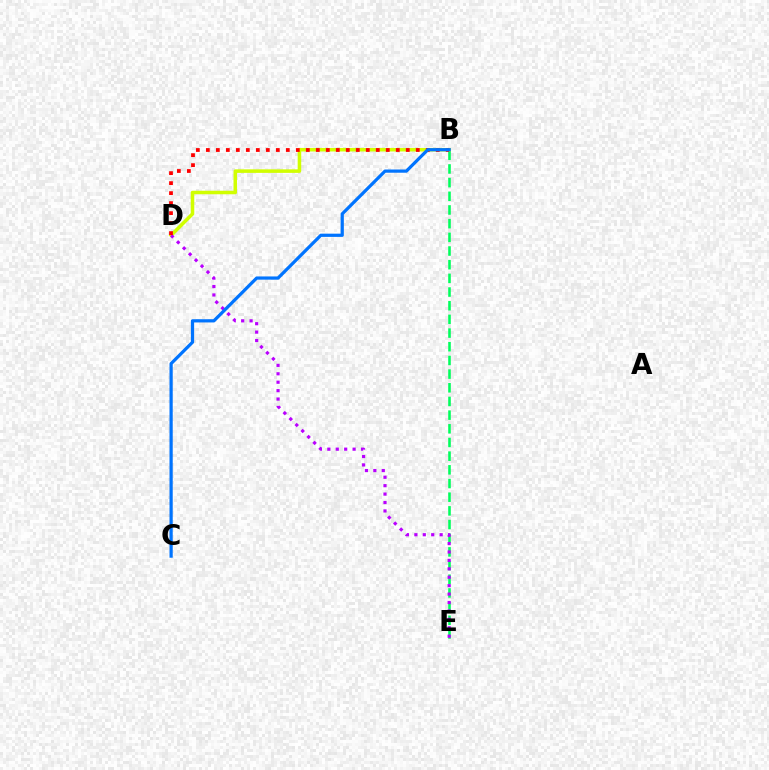{('B', 'E'): [{'color': '#00ff5c', 'line_style': 'dashed', 'thickness': 1.86}], ('B', 'D'): [{'color': '#d1ff00', 'line_style': 'solid', 'thickness': 2.54}, {'color': '#ff0000', 'line_style': 'dotted', 'thickness': 2.72}], ('D', 'E'): [{'color': '#b900ff', 'line_style': 'dotted', 'thickness': 2.29}], ('B', 'C'): [{'color': '#0074ff', 'line_style': 'solid', 'thickness': 2.32}]}